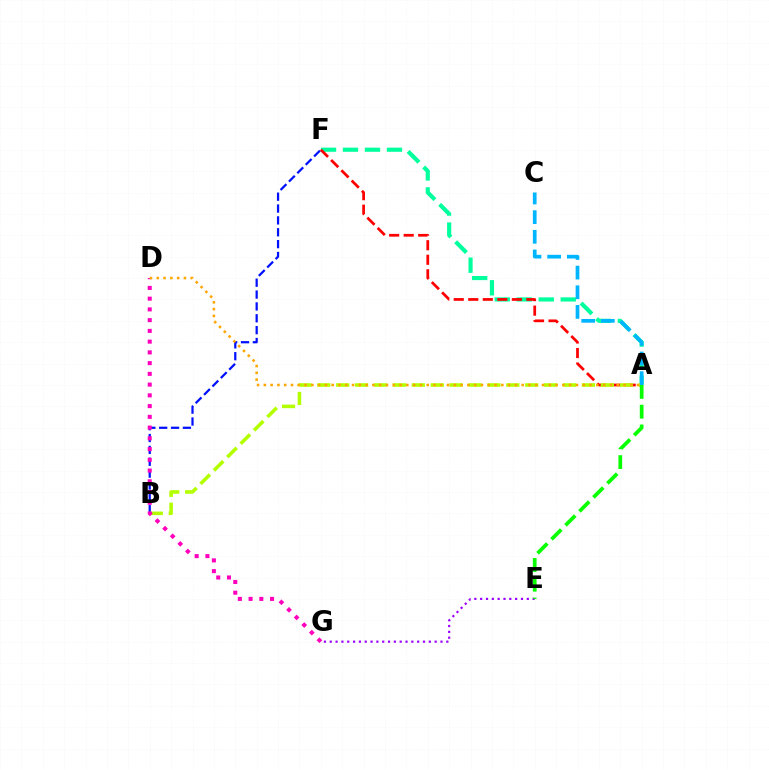{('A', 'F'): [{'color': '#00ff9d', 'line_style': 'dashed', 'thickness': 2.99}, {'color': '#ff0000', 'line_style': 'dashed', 'thickness': 1.97}], ('B', 'F'): [{'color': '#0010ff', 'line_style': 'dashed', 'thickness': 1.61}], ('A', 'B'): [{'color': '#b3ff00', 'line_style': 'dashed', 'thickness': 2.57}], ('A', 'C'): [{'color': '#00b5ff', 'line_style': 'dashed', 'thickness': 2.67}], ('D', 'G'): [{'color': '#ff00bd', 'line_style': 'dotted', 'thickness': 2.92}], ('E', 'G'): [{'color': '#9b00ff', 'line_style': 'dotted', 'thickness': 1.58}], ('A', 'E'): [{'color': '#08ff00', 'line_style': 'dashed', 'thickness': 2.68}], ('A', 'D'): [{'color': '#ffa500', 'line_style': 'dotted', 'thickness': 1.84}]}